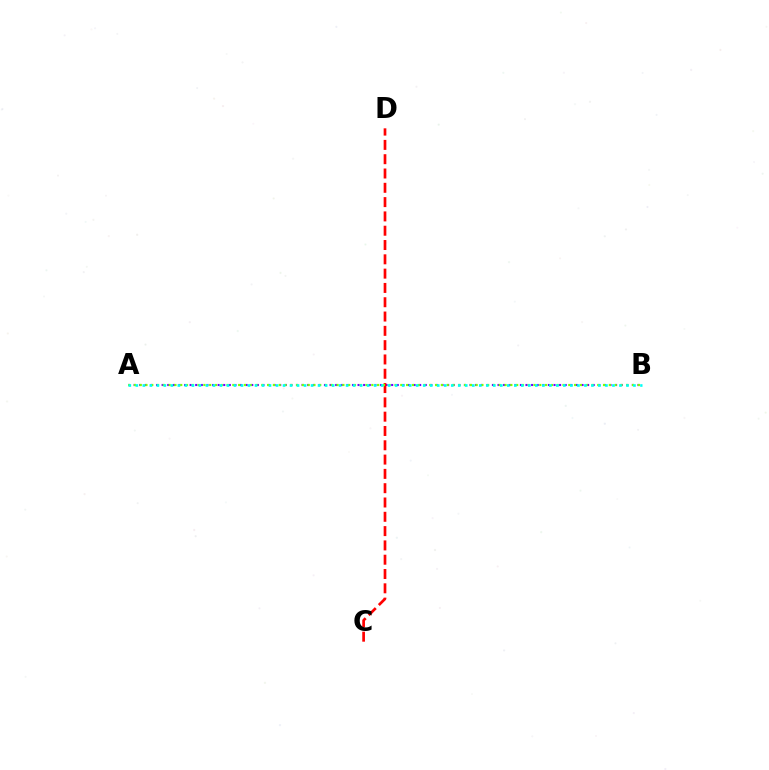{('A', 'B'): [{'color': '#7200ff', 'line_style': 'dotted', 'thickness': 1.52}, {'color': '#84ff00', 'line_style': 'dotted', 'thickness': 1.57}, {'color': '#00fff6', 'line_style': 'dotted', 'thickness': 1.9}], ('C', 'D'): [{'color': '#ff0000', 'line_style': 'dashed', 'thickness': 1.94}]}